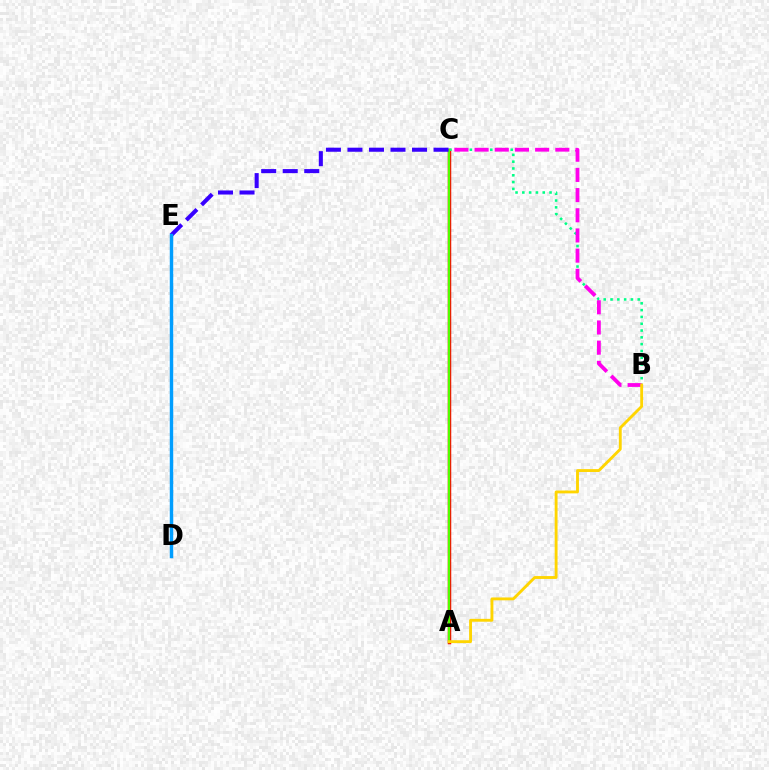{('A', 'C'): [{'color': '#ff0000', 'line_style': 'solid', 'thickness': 2.51}, {'color': '#4fff00', 'line_style': 'solid', 'thickness': 1.65}], ('B', 'C'): [{'color': '#00ff86', 'line_style': 'dotted', 'thickness': 1.85}, {'color': '#ff00ed', 'line_style': 'dashed', 'thickness': 2.74}], ('A', 'B'): [{'color': '#ffd500', 'line_style': 'solid', 'thickness': 2.06}], ('C', 'E'): [{'color': '#3700ff', 'line_style': 'dashed', 'thickness': 2.92}], ('D', 'E'): [{'color': '#009eff', 'line_style': 'solid', 'thickness': 2.48}]}